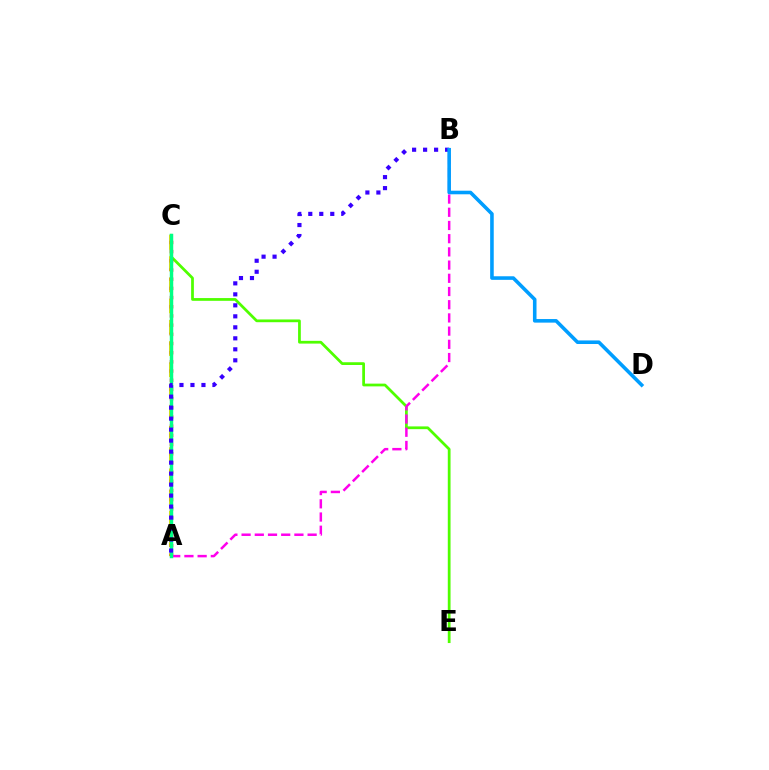{('C', 'E'): [{'color': '#4fff00', 'line_style': 'solid', 'thickness': 1.98}], ('A', 'C'): [{'color': '#ffd500', 'line_style': 'dashed', 'thickness': 2.88}, {'color': '#ff0000', 'line_style': 'dotted', 'thickness': 2.5}, {'color': '#00ff86', 'line_style': 'solid', 'thickness': 2.49}], ('A', 'B'): [{'color': '#ff00ed', 'line_style': 'dashed', 'thickness': 1.79}, {'color': '#3700ff', 'line_style': 'dotted', 'thickness': 2.99}], ('B', 'D'): [{'color': '#009eff', 'line_style': 'solid', 'thickness': 2.58}]}